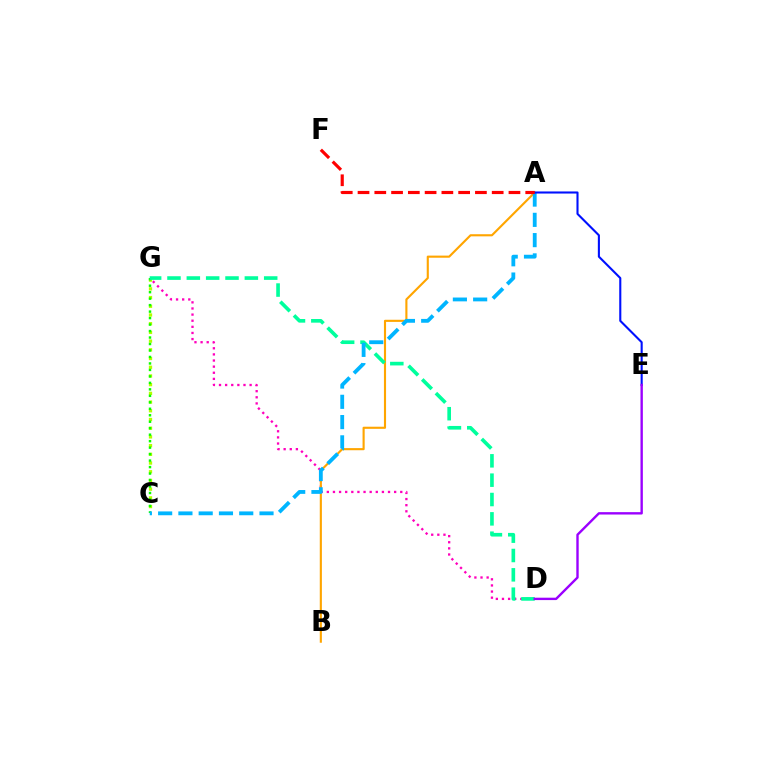{('D', 'G'): [{'color': '#ff00bd', 'line_style': 'dotted', 'thickness': 1.66}, {'color': '#00ff9d', 'line_style': 'dashed', 'thickness': 2.63}], ('A', 'B'): [{'color': '#ffa500', 'line_style': 'solid', 'thickness': 1.53}], ('C', 'G'): [{'color': '#b3ff00', 'line_style': 'dotted', 'thickness': 2.37}, {'color': '#08ff00', 'line_style': 'dotted', 'thickness': 1.76}], ('A', 'C'): [{'color': '#00b5ff', 'line_style': 'dashed', 'thickness': 2.75}], ('A', 'E'): [{'color': '#0010ff', 'line_style': 'solid', 'thickness': 1.51}], ('A', 'F'): [{'color': '#ff0000', 'line_style': 'dashed', 'thickness': 2.28}], ('D', 'E'): [{'color': '#9b00ff', 'line_style': 'solid', 'thickness': 1.72}]}